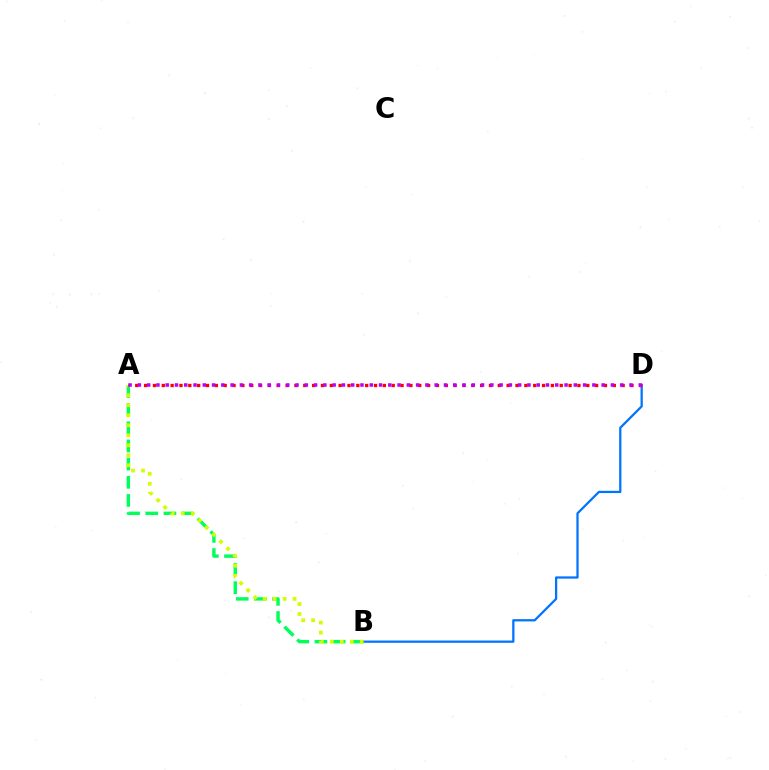{('A', 'B'): [{'color': '#00ff5c', 'line_style': 'dashed', 'thickness': 2.47}, {'color': '#d1ff00', 'line_style': 'dotted', 'thickness': 2.71}], ('B', 'D'): [{'color': '#0074ff', 'line_style': 'solid', 'thickness': 1.62}], ('A', 'D'): [{'color': '#ff0000', 'line_style': 'dotted', 'thickness': 2.4}, {'color': '#b900ff', 'line_style': 'dotted', 'thickness': 2.52}]}